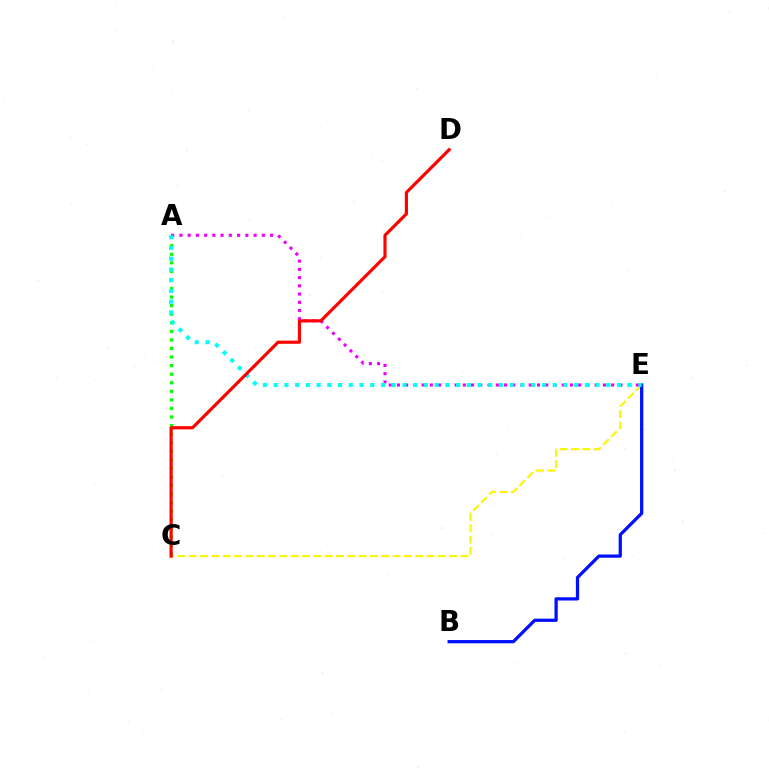{('A', 'E'): [{'color': '#ee00ff', 'line_style': 'dotted', 'thickness': 2.24}, {'color': '#00fff6', 'line_style': 'dotted', 'thickness': 2.92}], ('C', 'E'): [{'color': '#fcf500', 'line_style': 'dashed', 'thickness': 1.54}], ('A', 'C'): [{'color': '#08ff00', 'line_style': 'dotted', 'thickness': 2.33}], ('B', 'E'): [{'color': '#0010ff', 'line_style': 'solid', 'thickness': 2.34}], ('C', 'D'): [{'color': '#ff0000', 'line_style': 'solid', 'thickness': 2.28}]}